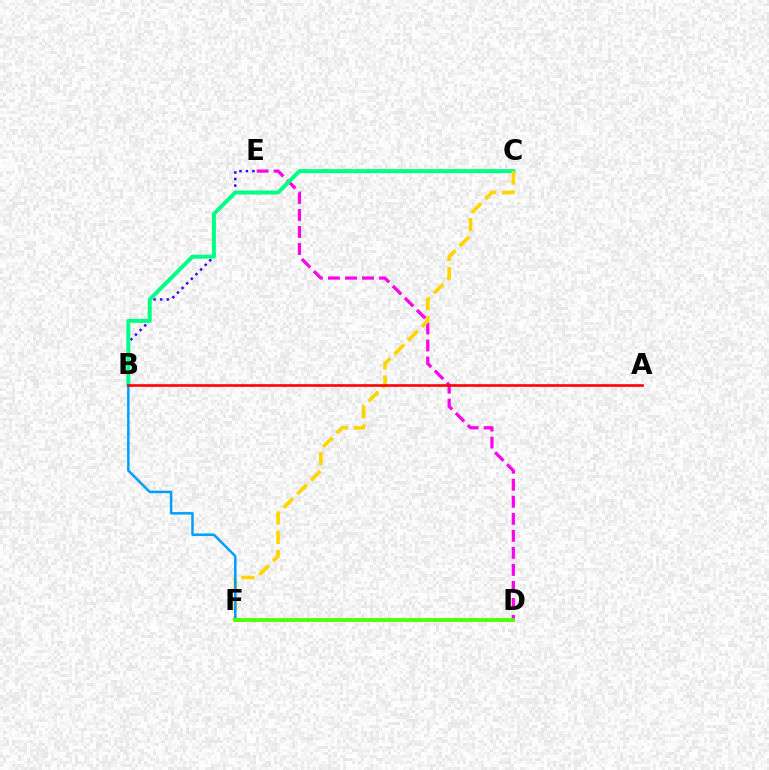{('B', 'E'): [{'color': '#3700ff', 'line_style': 'dotted', 'thickness': 1.78}], ('D', 'E'): [{'color': '#ff00ed', 'line_style': 'dashed', 'thickness': 2.31}], ('B', 'C'): [{'color': '#00ff86', 'line_style': 'solid', 'thickness': 2.86}], ('C', 'F'): [{'color': '#ffd500', 'line_style': 'dashed', 'thickness': 2.62}], ('B', 'F'): [{'color': '#009eff', 'line_style': 'solid', 'thickness': 1.8}], ('D', 'F'): [{'color': '#4fff00', 'line_style': 'solid', 'thickness': 2.75}], ('A', 'B'): [{'color': '#ff0000', 'line_style': 'solid', 'thickness': 1.88}]}